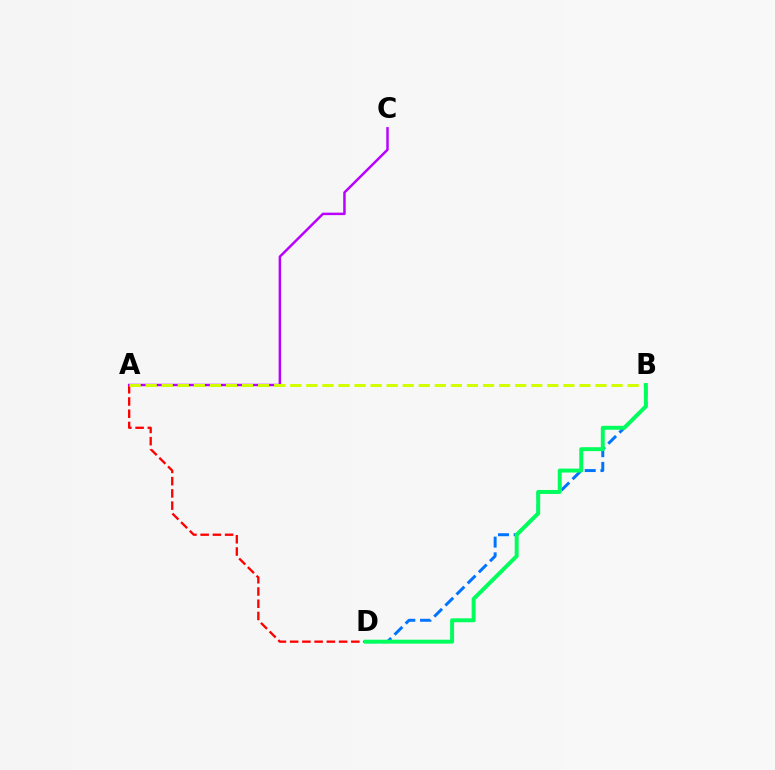{('A', 'D'): [{'color': '#ff0000', 'line_style': 'dashed', 'thickness': 1.66}], ('B', 'D'): [{'color': '#0074ff', 'line_style': 'dashed', 'thickness': 2.14}, {'color': '#00ff5c', 'line_style': 'solid', 'thickness': 2.84}], ('A', 'C'): [{'color': '#b900ff', 'line_style': 'solid', 'thickness': 1.78}], ('A', 'B'): [{'color': '#d1ff00', 'line_style': 'dashed', 'thickness': 2.18}]}